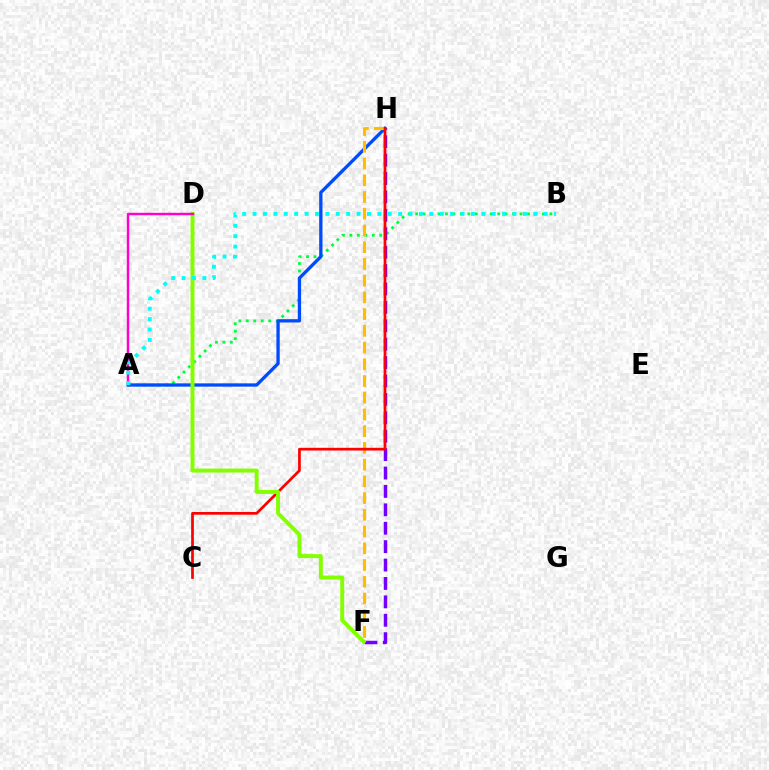{('A', 'B'): [{'color': '#00ff39', 'line_style': 'dotted', 'thickness': 2.03}, {'color': '#00fff6', 'line_style': 'dotted', 'thickness': 2.82}], ('A', 'H'): [{'color': '#004bff', 'line_style': 'solid', 'thickness': 2.38}], ('F', 'H'): [{'color': '#7200ff', 'line_style': 'dashed', 'thickness': 2.5}, {'color': '#ffbd00', 'line_style': 'dashed', 'thickness': 2.27}], ('C', 'H'): [{'color': '#ff0000', 'line_style': 'solid', 'thickness': 1.96}], ('D', 'F'): [{'color': '#84ff00', 'line_style': 'solid', 'thickness': 2.84}], ('A', 'D'): [{'color': '#ff00cf', 'line_style': 'solid', 'thickness': 1.75}]}